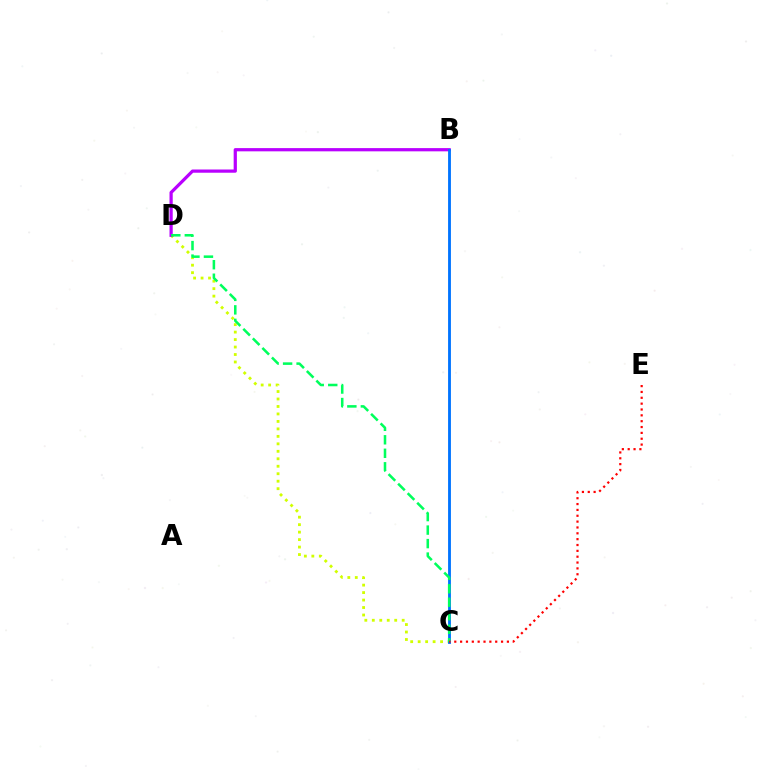{('C', 'D'): [{'color': '#d1ff00', 'line_style': 'dotted', 'thickness': 2.03}, {'color': '#00ff5c', 'line_style': 'dashed', 'thickness': 1.83}], ('B', 'D'): [{'color': '#b900ff', 'line_style': 'solid', 'thickness': 2.32}], ('B', 'C'): [{'color': '#0074ff', 'line_style': 'solid', 'thickness': 2.05}], ('C', 'E'): [{'color': '#ff0000', 'line_style': 'dotted', 'thickness': 1.59}]}